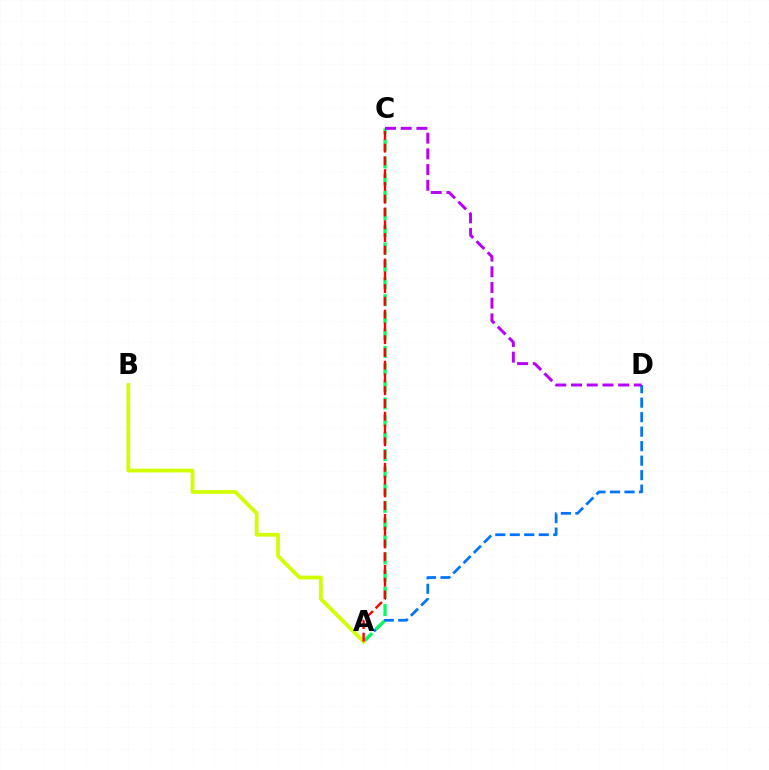{('A', 'D'): [{'color': '#0074ff', 'line_style': 'dashed', 'thickness': 1.97}], ('A', 'C'): [{'color': '#00ff5c', 'line_style': 'dashed', 'thickness': 2.34}, {'color': '#ff0000', 'line_style': 'dashed', 'thickness': 1.73}], ('C', 'D'): [{'color': '#b900ff', 'line_style': 'dashed', 'thickness': 2.13}], ('A', 'B'): [{'color': '#d1ff00', 'line_style': 'solid', 'thickness': 2.72}]}